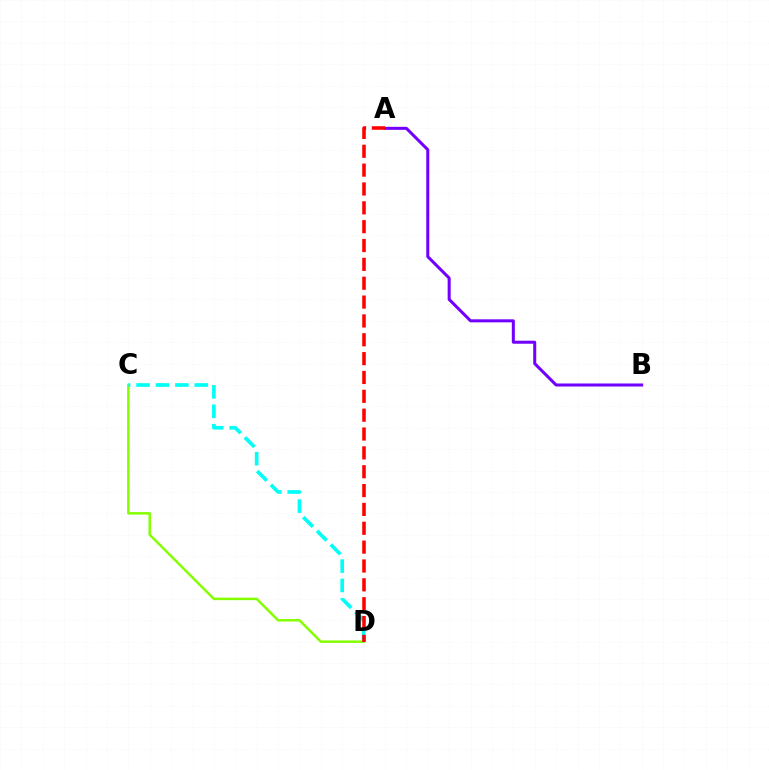{('C', 'D'): [{'color': '#84ff00', 'line_style': 'solid', 'thickness': 1.79}, {'color': '#00fff6', 'line_style': 'dashed', 'thickness': 2.64}], ('A', 'B'): [{'color': '#7200ff', 'line_style': 'solid', 'thickness': 2.18}], ('A', 'D'): [{'color': '#ff0000', 'line_style': 'dashed', 'thickness': 2.56}]}